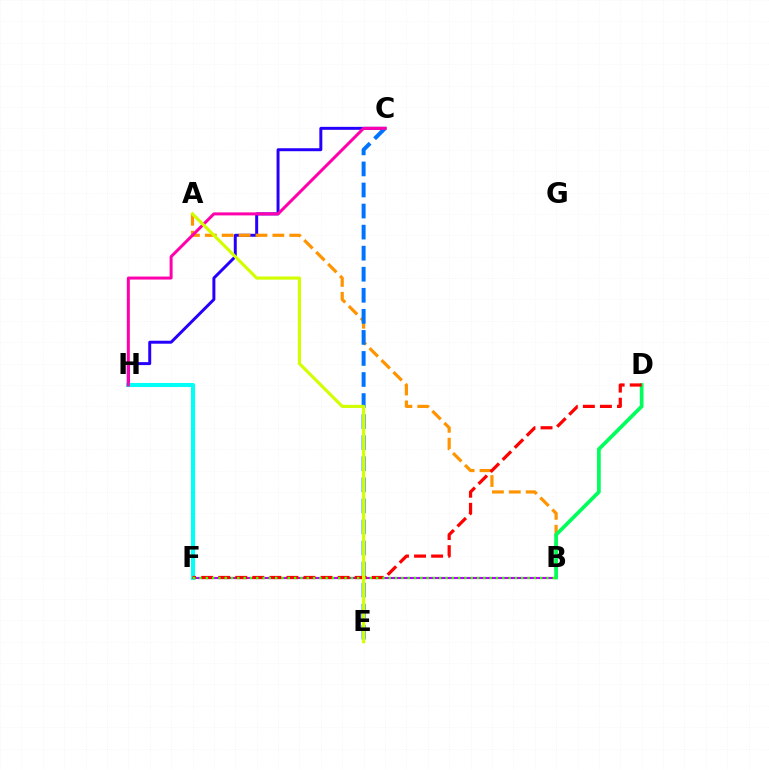{('B', 'F'): [{'color': '#b900ff', 'line_style': 'solid', 'thickness': 1.54}, {'color': '#3dff00', 'line_style': 'dotted', 'thickness': 1.71}], ('C', 'H'): [{'color': '#2500ff', 'line_style': 'solid', 'thickness': 2.14}, {'color': '#ff00ac', 'line_style': 'solid', 'thickness': 2.16}], ('F', 'H'): [{'color': '#00fff6', 'line_style': 'solid', 'thickness': 2.93}], ('A', 'B'): [{'color': '#ff9400', 'line_style': 'dashed', 'thickness': 2.29}], ('C', 'E'): [{'color': '#0074ff', 'line_style': 'dashed', 'thickness': 2.86}], ('B', 'D'): [{'color': '#00ff5c', 'line_style': 'solid', 'thickness': 2.67}], ('D', 'F'): [{'color': '#ff0000', 'line_style': 'dashed', 'thickness': 2.32}], ('A', 'E'): [{'color': '#d1ff00', 'line_style': 'solid', 'thickness': 2.27}]}